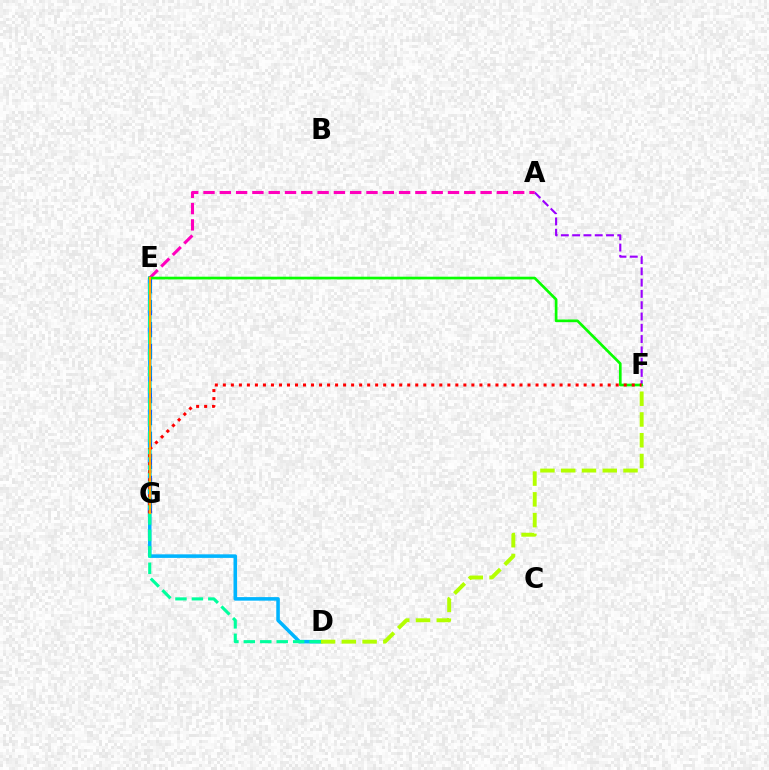{('E', 'G'): [{'color': '#0010ff', 'line_style': 'dashed', 'thickness': 2.98}, {'color': '#ffa500', 'line_style': 'solid', 'thickness': 1.51}], ('D', 'E'): [{'color': '#00b5ff', 'line_style': 'solid', 'thickness': 2.56}, {'color': '#00ff9d', 'line_style': 'dashed', 'thickness': 2.23}], ('D', 'F'): [{'color': '#b3ff00', 'line_style': 'dashed', 'thickness': 2.82}], ('A', 'F'): [{'color': '#9b00ff', 'line_style': 'dashed', 'thickness': 1.53}], ('A', 'E'): [{'color': '#ff00bd', 'line_style': 'dashed', 'thickness': 2.21}], ('E', 'F'): [{'color': '#08ff00', 'line_style': 'solid', 'thickness': 1.94}], ('F', 'G'): [{'color': '#ff0000', 'line_style': 'dotted', 'thickness': 2.18}]}